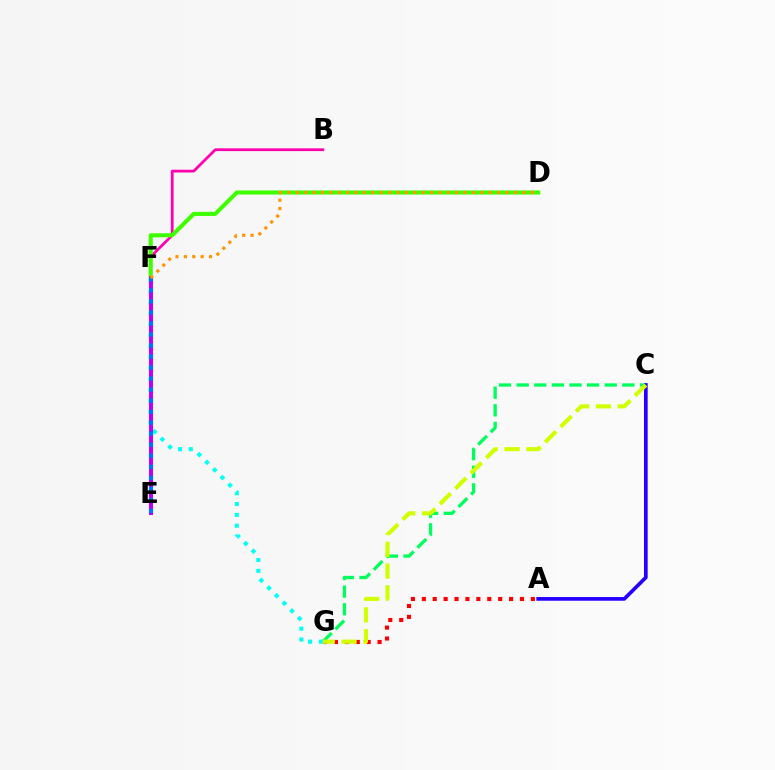{('C', 'G'): [{'color': '#00ff5c', 'line_style': 'dashed', 'thickness': 2.39}, {'color': '#d1ff00', 'line_style': 'dashed', 'thickness': 2.96}], ('F', 'G'): [{'color': '#00fff6', 'line_style': 'dotted', 'thickness': 2.94}], ('A', 'C'): [{'color': '#2500ff', 'line_style': 'solid', 'thickness': 2.66}], ('A', 'G'): [{'color': '#ff0000', 'line_style': 'dotted', 'thickness': 2.96}], ('B', 'F'): [{'color': '#ff00ac', 'line_style': 'solid', 'thickness': 1.98}], ('D', 'F'): [{'color': '#3dff00', 'line_style': 'solid', 'thickness': 2.94}, {'color': '#ff9400', 'line_style': 'dotted', 'thickness': 2.28}], ('E', 'F'): [{'color': '#b900ff', 'line_style': 'solid', 'thickness': 2.87}, {'color': '#0074ff', 'line_style': 'dotted', 'thickness': 3.0}]}